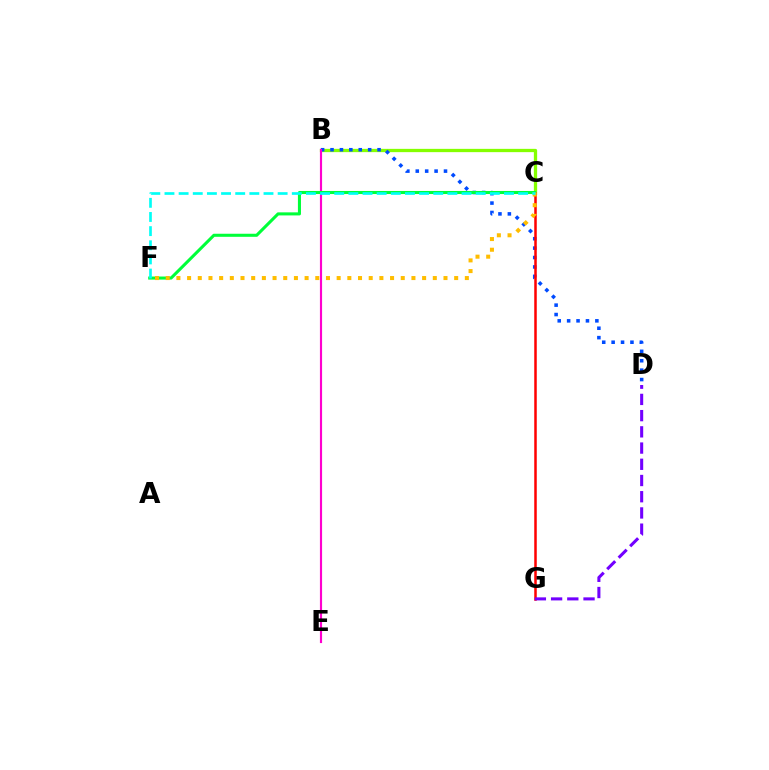{('B', 'C'): [{'color': '#84ff00', 'line_style': 'solid', 'thickness': 2.37}], ('B', 'D'): [{'color': '#004bff', 'line_style': 'dotted', 'thickness': 2.56}], ('B', 'E'): [{'color': '#ff00cf', 'line_style': 'solid', 'thickness': 1.55}], ('C', 'G'): [{'color': '#ff0000', 'line_style': 'solid', 'thickness': 1.81}], ('C', 'F'): [{'color': '#00ff39', 'line_style': 'solid', 'thickness': 2.21}, {'color': '#ffbd00', 'line_style': 'dotted', 'thickness': 2.9}, {'color': '#00fff6', 'line_style': 'dashed', 'thickness': 1.92}], ('D', 'G'): [{'color': '#7200ff', 'line_style': 'dashed', 'thickness': 2.2}]}